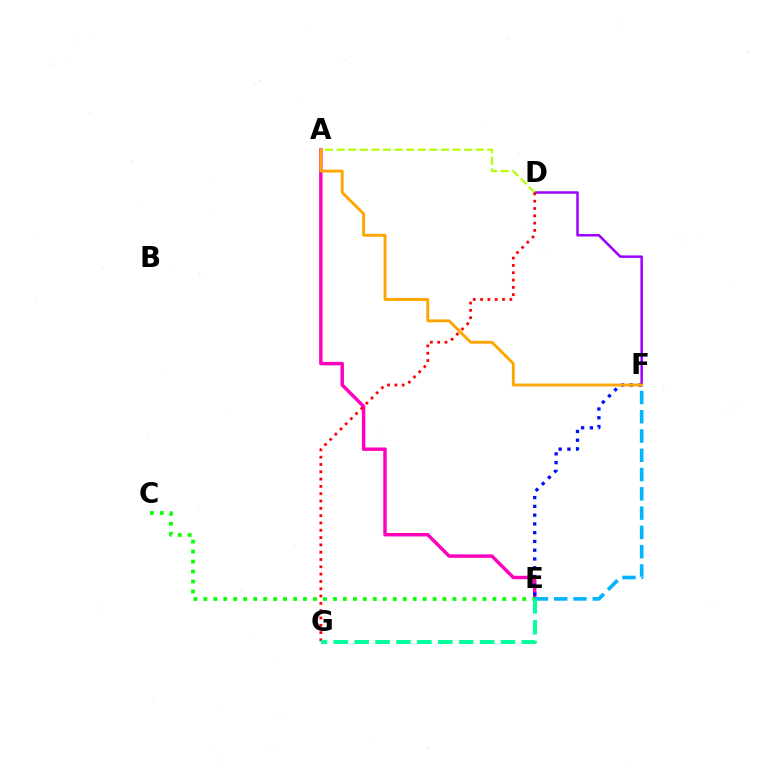{('D', 'F'): [{'color': '#9b00ff', 'line_style': 'solid', 'thickness': 1.8}], ('A', 'E'): [{'color': '#ff00bd', 'line_style': 'solid', 'thickness': 2.48}], ('A', 'D'): [{'color': '#b3ff00', 'line_style': 'dashed', 'thickness': 1.58}], ('E', 'F'): [{'color': '#0010ff', 'line_style': 'dotted', 'thickness': 2.38}, {'color': '#00b5ff', 'line_style': 'dashed', 'thickness': 2.62}], ('D', 'G'): [{'color': '#ff0000', 'line_style': 'dotted', 'thickness': 1.99}], ('C', 'E'): [{'color': '#08ff00', 'line_style': 'dotted', 'thickness': 2.71}], ('E', 'G'): [{'color': '#00ff9d', 'line_style': 'dashed', 'thickness': 2.84}], ('A', 'F'): [{'color': '#ffa500', 'line_style': 'solid', 'thickness': 2.07}]}